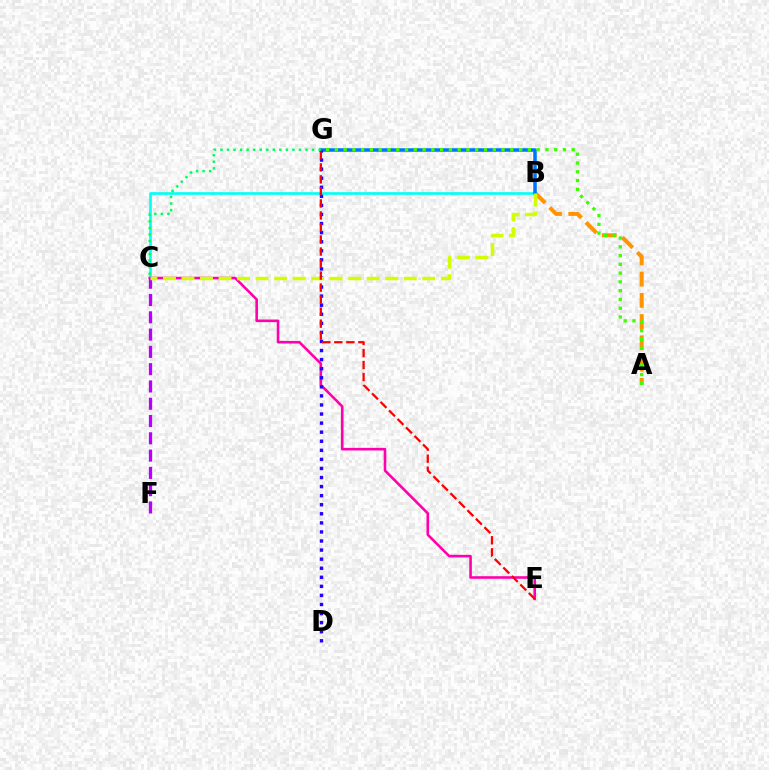{('A', 'B'): [{'color': '#ff9400', 'line_style': 'dashed', 'thickness': 2.88}], ('B', 'C'): [{'color': '#00fff6', 'line_style': 'solid', 'thickness': 1.9}, {'color': '#d1ff00', 'line_style': 'dashed', 'thickness': 2.52}], ('C', 'E'): [{'color': '#ff00ac', 'line_style': 'solid', 'thickness': 1.87}], ('B', 'G'): [{'color': '#0074ff', 'line_style': 'solid', 'thickness': 2.54}], ('D', 'G'): [{'color': '#2500ff', 'line_style': 'dotted', 'thickness': 2.46}], ('C', 'F'): [{'color': '#b900ff', 'line_style': 'dashed', 'thickness': 2.35}], ('A', 'G'): [{'color': '#3dff00', 'line_style': 'dotted', 'thickness': 2.38}], ('E', 'G'): [{'color': '#ff0000', 'line_style': 'dashed', 'thickness': 1.63}], ('C', 'G'): [{'color': '#00ff5c', 'line_style': 'dotted', 'thickness': 1.78}]}